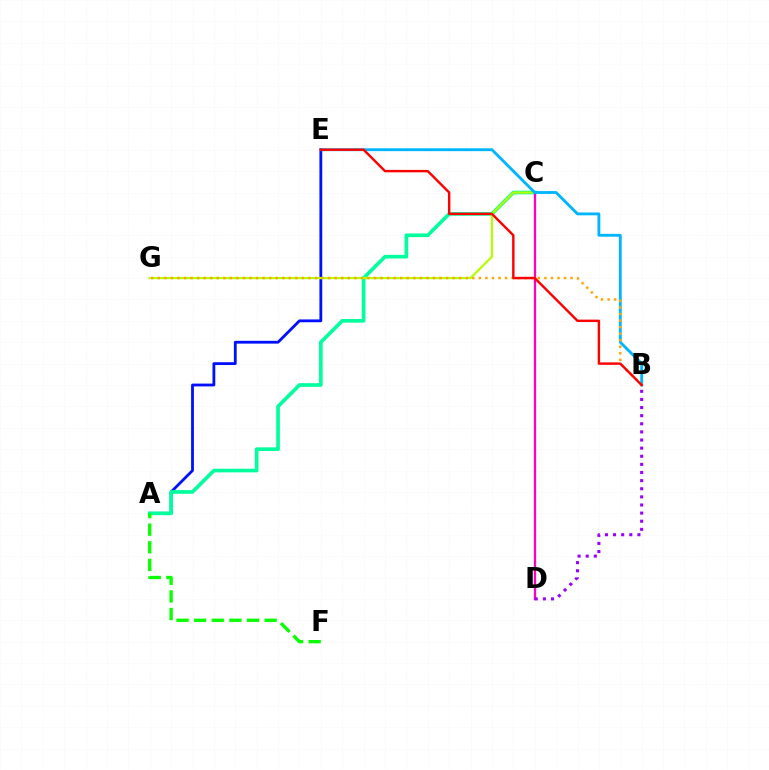{('A', 'E'): [{'color': '#0010ff', 'line_style': 'solid', 'thickness': 2.02}], ('A', 'C'): [{'color': '#00ff9d', 'line_style': 'solid', 'thickness': 2.63}], ('C', 'G'): [{'color': '#b3ff00', 'line_style': 'solid', 'thickness': 1.59}], ('A', 'F'): [{'color': '#08ff00', 'line_style': 'dashed', 'thickness': 2.39}], ('C', 'D'): [{'color': '#ff00bd', 'line_style': 'solid', 'thickness': 1.66}], ('B', 'E'): [{'color': '#00b5ff', 'line_style': 'solid', 'thickness': 2.05}, {'color': '#ff0000', 'line_style': 'solid', 'thickness': 1.74}], ('B', 'G'): [{'color': '#ffa500', 'line_style': 'dotted', 'thickness': 1.78}], ('B', 'D'): [{'color': '#9b00ff', 'line_style': 'dotted', 'thickness': 2.21}]}